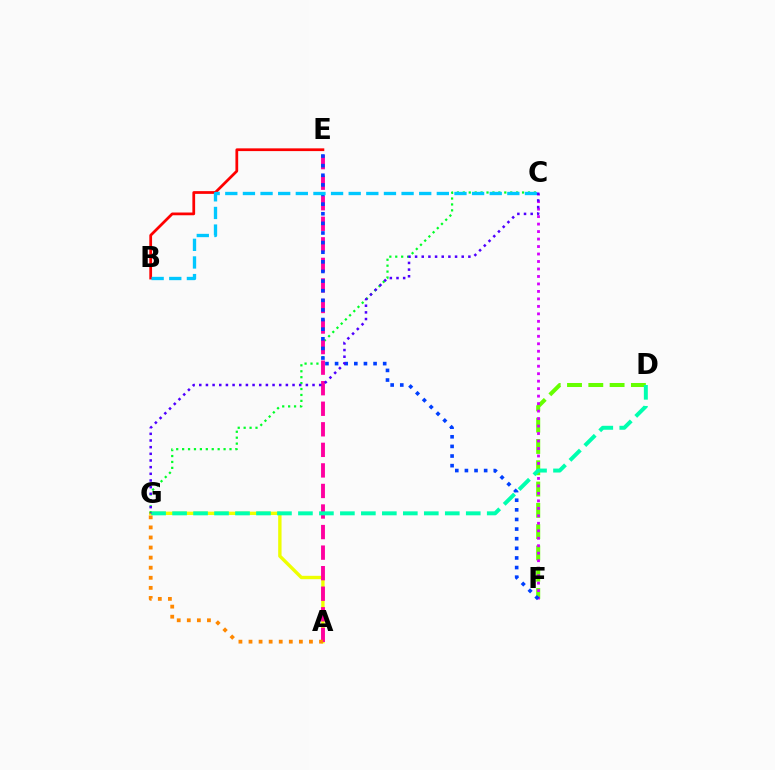{('D', 'F'): [{'color': '#66ff00', 'line_style': 'dashed', 'thickness': 2.89}], ('A', 'G'): [{'color': '#eeff00', 'line_style': 'solid', 'thickness': 2.43}, {'color': '#ff8800', 'line_style': 'dotted', 'thickness': 2.74}], ('C', 'F'): [{'color': '#d600ff', 'line_style': 'dotted', 'thickness': 2.03}], ('B', 'E'): [{'color': '#ff0000', 'line_style': 'solid', 'thickness': 1.98}], ('C', 'G'): [{'color': '#00ff27', 'line_style': 'dotted', 'thickness': 1.61}, {'color': '#4f00ff', 'line_style': 'dotted', 'thickness': 1.81}], ('A', 'E'): [{'color': '#ff00a0', 'line_style': 'dashed', 'thickness': 2.79}], ('E', 'F'): [{'color': '#003fff', 'line_style': 'dotted', 'thickness': 2.61}], ('B', 'C'): [{'color': '#00c7ff', 'line_style': 'dashed', 'thickness': 2.39}], ('D', 'G'): [{'color': '#00ffaf', 'line_style': 'dashed', 'thickness': 2.85}]}